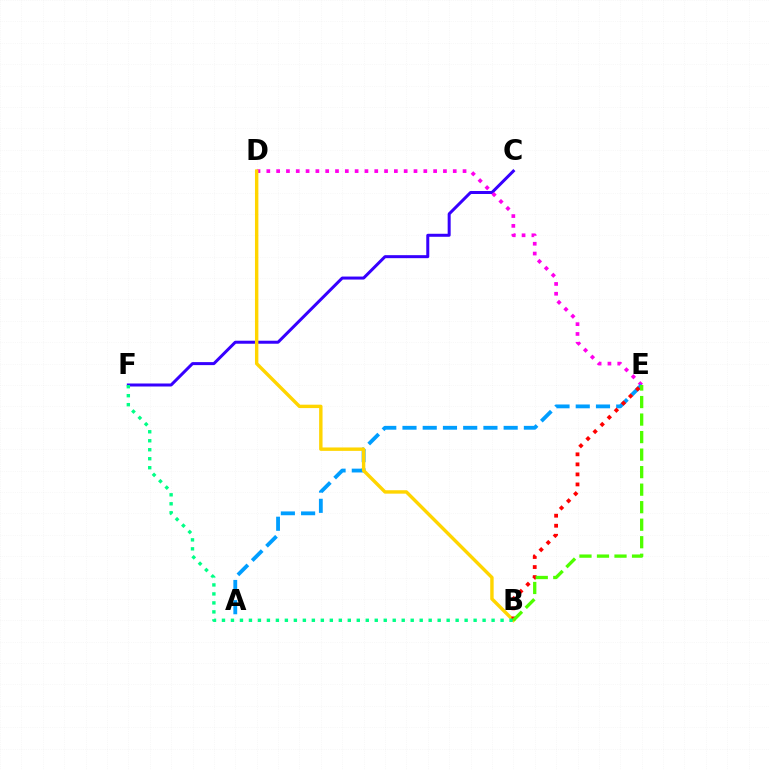{('C', 'F'): [{'color': '#3700ff', 'line_style': 'solid', 'thickness': 2.16}], ('D', 'E'): [{'color': '#ff00ed', 'line_style': 'dotted', 'thickness': 2.67}], ('A', 'E'): [{'color': '#009eff', 'line_style': 'dashed', 'thickness': 2.75}], ('B', 'D'): [{'color': '#ffd500', 'line_style': 'solid', 'thickness': 2.45}], ('B', 'E'): [{'color': '#ff0000', 'line_style': 'dotted', 'thickness': 2.73}, {'color': '#4fff00', 'line_style': 'dashed', 'thickness': 2.38}], ('B', 'F'): [{'color': '#00ff86', 'line_style': 'dotted', 'thickness': 2.44}]}